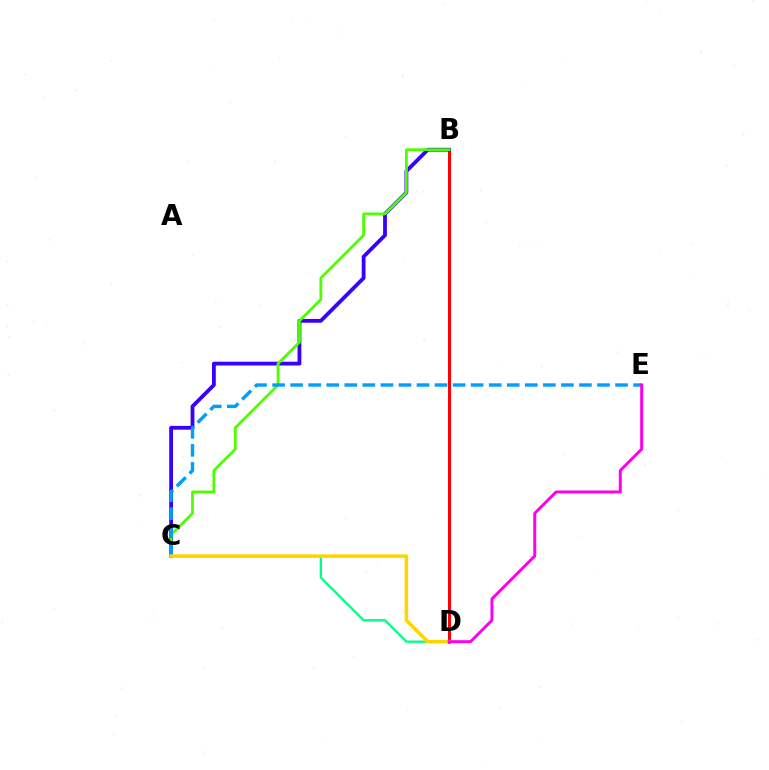{('B', 'D'): [{'color': '#ff0000', 'line_style': 'solid', 'thickness': 2.15}], ('B', 'C'): [{'color': '#3700ff', 'line_style': 'solid', 'thickness': 2.73}, {'color': '#4fff00', 'line_style': 'solid', 'thickness': 2.02}], ('C', 'E'): [{'color': '#009eff', 'line_style': 'dashed', 'thickness': 2.45}], ('C', 'D'): [{'color': '#00ff86', 'line_style': 'solid', 'thickness': 1.65}, {'color': '#ffd500', 'line_style': 'solid', 'thickness': 2.54}], ('D', 'E'): [{'color': '#ff00ed', 'line_style': 'solid', 'thickness': 2.14}]}